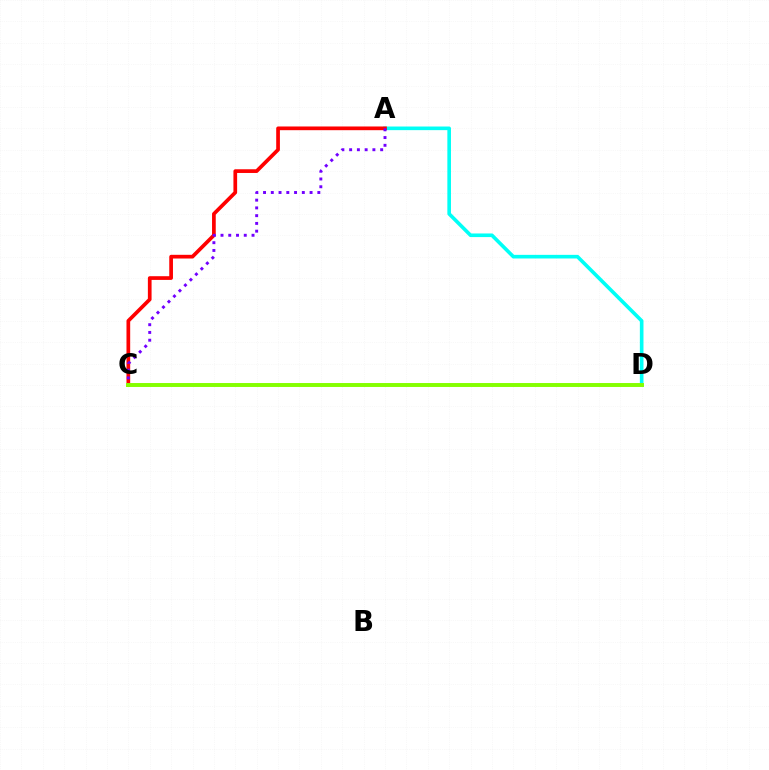{('A', 'D'): [{'color': '#00fff6', 'line_style': 'solid', 'thickness': 2.61}], ('A', 'C'): [{'color': '#ff0000', 'line_style': 'solid', 'thickness': 2.67}, {'color': '#7200ff', 'line_style': 'dotted', 'thickness': 2.11}], ('C', 'D'): [{'color': '#84ff00', 'line_style': 'solid', 'thickness': 2.83}]}